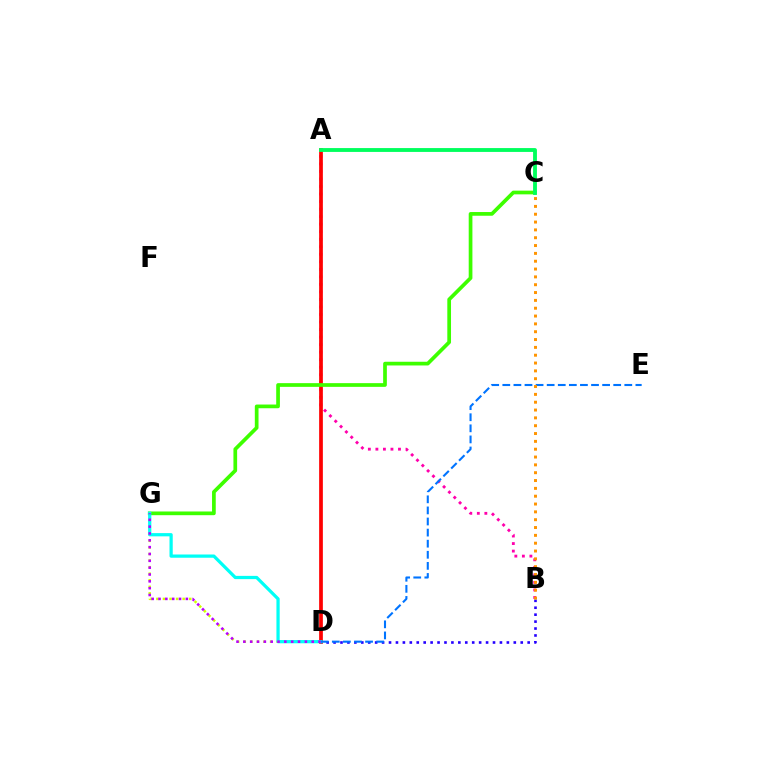{('D', 'G'): [{'color': '#d1ff00', 'line_style': 'dotted', 'thickness': 1.79}, {'color': '#00fff6', 'line_style': 'solid', 'thickness': 2.33}, {'color': '#b900ff', 'line_style': 'dotted', 'thickness': 1.86}], ('A', 'B'): [{'color': '#ff00ac', 'line_style': 'dotted', 'thickness': 2.05}], ('A', 'D'): [{'color': '#ff0000', 'line_style': 'solid', 'thickness': 2.68}], ('C', 'G'): [{'color': '#3dff00', 'line_style': 'solid', 'thickness': 2.67}], ('B', 'D'): [{'color': '#2500ff', 'line_style': 'dotted', 'thickness': 1.88}], ('A', 'C'): [{'color': '#00ff5c', 'line_style': 'solid', 'thickness': 2.77}], ('D', 'E'): [{'color': '#0074ff', 'line_style': 'dashed', 'thickness': 1.51}], ('B', 'C'): [{'color': '#ff9400', 'line_style': 'dotted', 'thickness': 2.13}]}